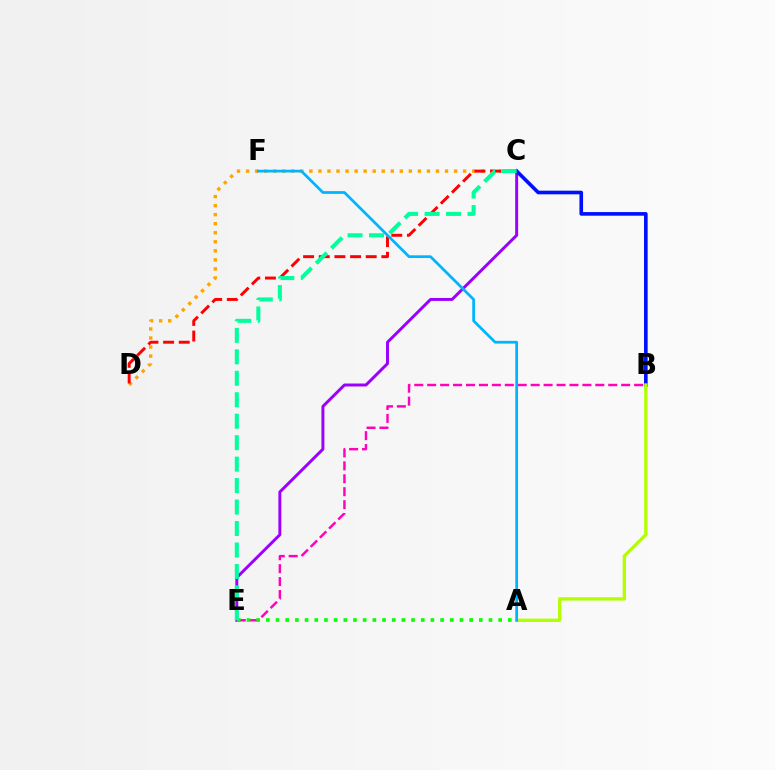{('C', 'D'): [{'color': '#ffa500', 'line_style': 'dotted', 'thickness': 2.46}, {'color': '#ff0000', 'line_style': 'dashed', 'thickness': 2.13}], ('B', 'E'): [{'color': '#ff00bd', 'line_style': 'dashed', 'thickness': 1.76}], ('C', 'E'): [{'color': '#9b00ff', 'line_style': 'solid', 'thickness': 2.13}, {'color': '#00ff9d', 'line_style': 'dashed', 'thickness': 2.92}], ('B', 'C'): [{'color': '#0010ff', 'line_style': 'solid', 'thickness': 2.62}], ('A', 'B'): [{'color': '#b3ff00', 'line_style': 'solid', 'thickness': 2.39}], ('A', 'E'): [{'color': '#08ff00', 'line_style': 'dotted', 'thickness': 2.63}], ('A', 'F'): [{'color': '#00b5ff', 'line_style': 'solid', 'thickness': 1.97}]}